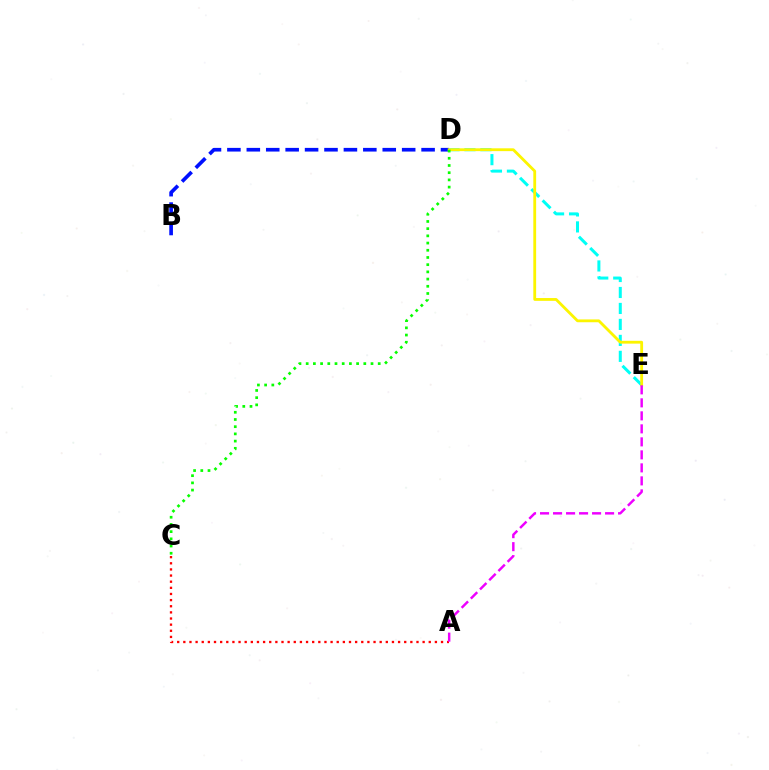{('A', 'C'): [{'color': '#ff0000', 'line_style': 'dotted', 'thickness': 1.67}], ('B', 'D'): [{'color': '#0010ff', 'line_style': 'dashed', 'thickness': 2.64}], ('D', 'E'): [{'color': '#00fff6', 'line_style': 'dashed', 'thickness': 2.17}, {'color': '#fcf500', 'line_style': 'solid', 'thickness': 2.03}], ('A', 'E'): [{'color': '#ee00ff', 'line_style': 'dashed', 'thickness': 1.77}], ('C', 'D'): [{'color': '#08ff00', 'line_style': 'dotted', 'thickness': 1.96}]}